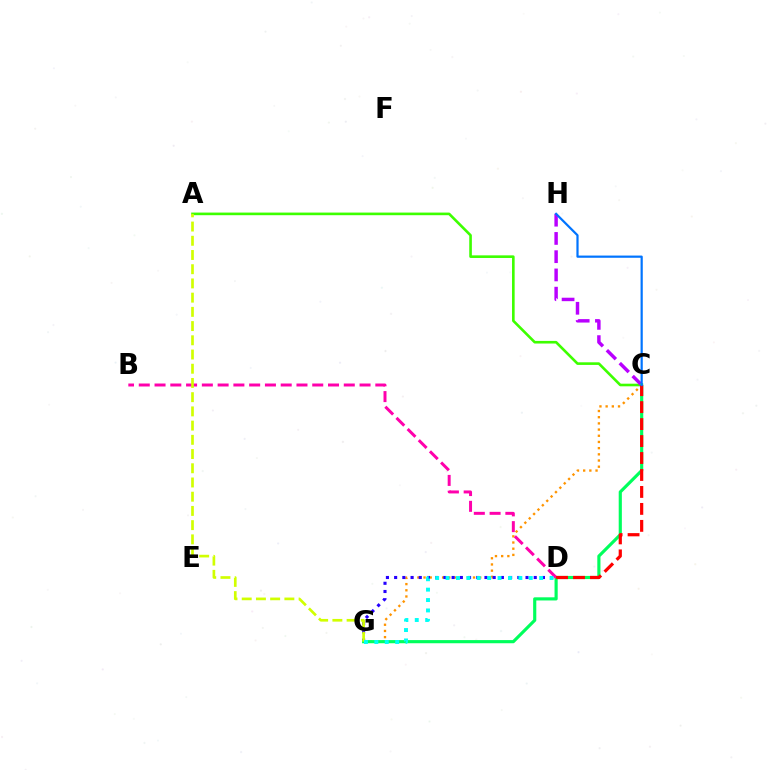{('A', 'C'): [{'color': '#3dff00', 'line_style': 'solid', 'thickness': 1.89}], ('C', 'G'): [{'color': '#ff9400', 'line_style': 'dotted', 'thickness': 1.68}, {'color': '#00ff5c', 'line_style': 'solid', 'thickness': 2.27}], ('C', 'H'): [{'color': '#b900ff', 'line_style': 'dashed', 'thickness': 2.48}, {'color': '#0074ff', 'line_style': 'solid', 'thickness': 1.59}], ('D', 'G'): [{'color': '#2500ff', 'line_style': 'dotted', 'thickness': 2.23}, {'color': '#00fff6', 'line_style': 'dotted', 'thickness': 2.83}], ('B', 'D'): [{'color': '#ff00ac', 'line_style': 'dashed', 'thickness': 2.14}], ('C', 'D'): [{'color': '#ff0000', 'line_style': 'dashed', 'thickness': 2.3}], ('A', 'G'): [{'color': '#d1ff00', 'line_style': 'dashed', 'thickness': 1.93}]}